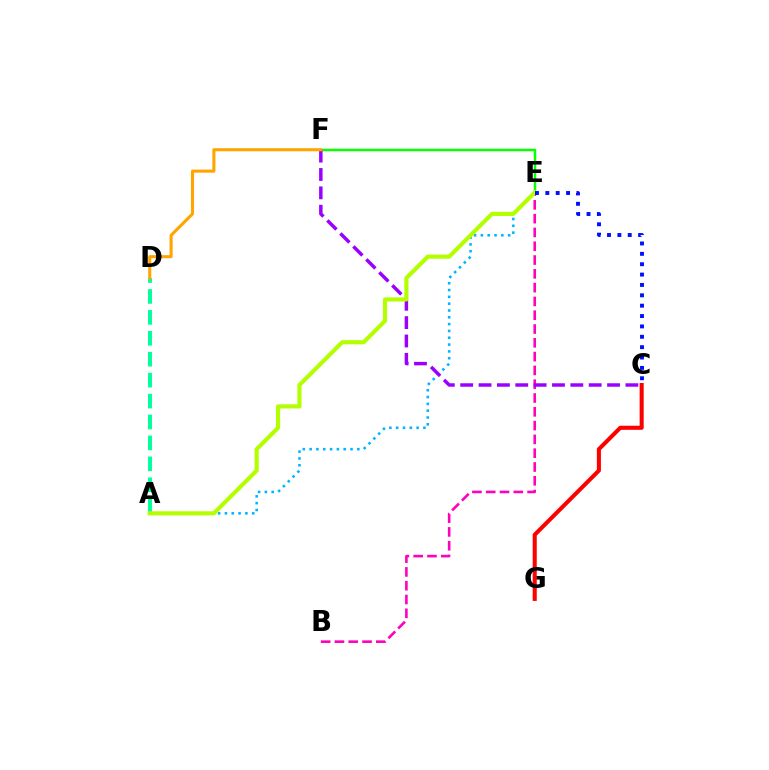{('A', 'E'): [{'color': '#00b5ff', 'line_style': 'dotted', 'thickness': 1.85}, {'color': '#b3ff00', 'line_style': 'solid', 'thickness': 2.97}], ('B', 'E'): [{'color': '#ff00bd', 'line_style': 'dashed', 'thickness': 1.87}], ('A', 'D'): [{'color': '#00ff9d', 'line_style': 'dashed', 'thickness': 2.84}], ('E', 'F'): [{'color': '#08ff00', 'line_style': 'solid', 'thickness': 1.8}], ('C', 'F'): [{'color': '#9b00ff', 'line_style': 'dashed', 'thickness': 2.49}], ('D', 'F'): [{'color': '#ffa500', 'line_style': 'solid', 'thickness': 2.22}], ('C', 'G'): [{'color': '#ff0000', 'line_style': 'solid', 'thickness': 2.93}], ('C', 'E'): [{'color': '#0010ff', 'line_style': 'dotted', 'thickness': 2.82}]}